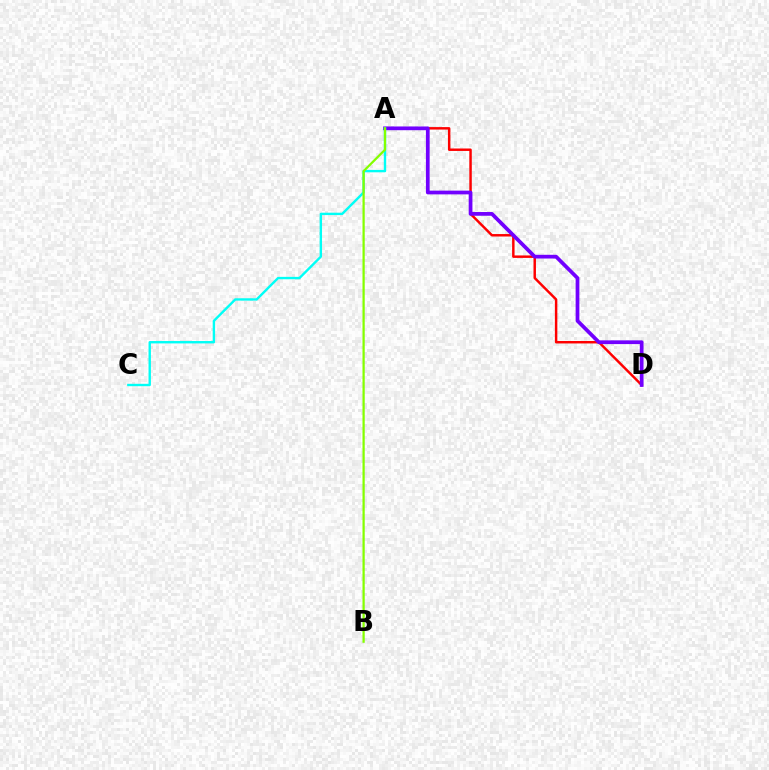{('A', 'D'): [{'color': '#ff0000', 'line_style': 'solid', 'thickness': 1.77}, {'color': '#7200ff', 'line_style': 'solid', 'thickness': 2.69}], ('A', 'C'): [{'color': '#00fff6', 'line_style': 'solid', 'thickness': 1.72}], ('A', 'B'): [{'color': '#84ff00', 'line_style': 'solid', 'thickness': 1.62}]}